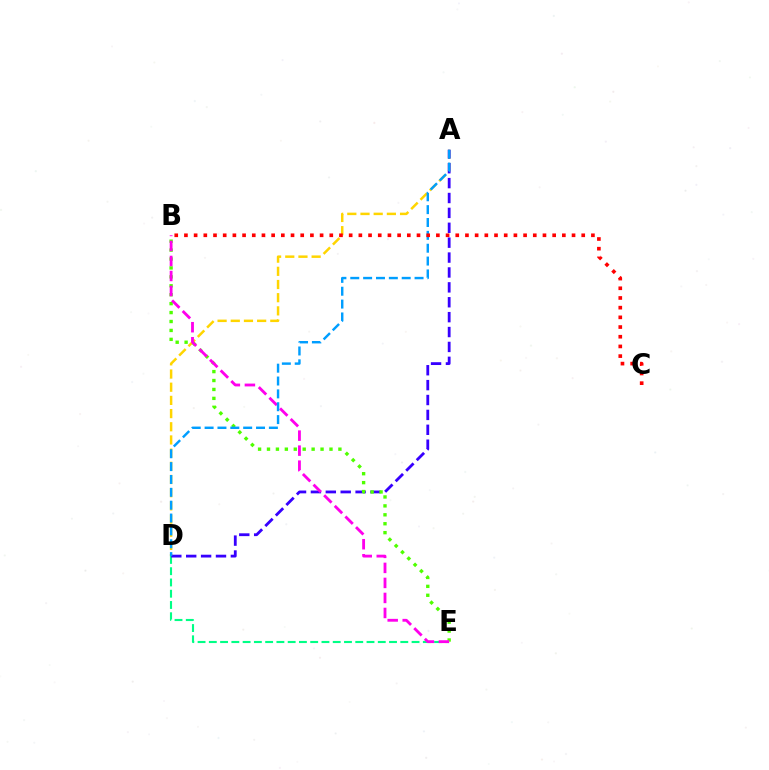{('A', 'D'): [{'color': '#ffd500', 'line_style': 'dashed', 'thickness': 1.79}, {'color': '#3700ff', 'line_style': 'dashed', 'thickness': 2.02}, {'color': '#009eff', 'line_style': 'dashed', 'thickness': 1.75}], ('D', 'E'): [{'color': '#00ff86', 'line_style': 'dashed', 'thickness': 1.53}], ('B', 'E'): [{'color': '#4fff00', 'line_style': 'dotted', 'thickness': 2.43}, {'color': '#ff00ed', 'line_style': 'dashed', 'thickness': 2.04}], ('B', 'C'): [{'color': '#ff0000', 'line_style': 'dotted', 'thickness': 2.63}]}